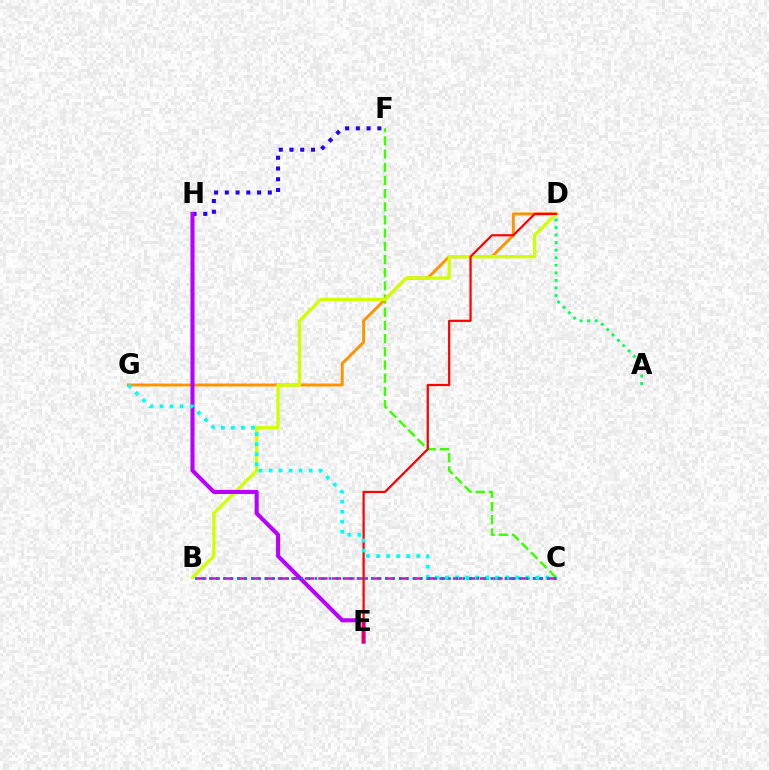{('C', 'F'): [{'color': '#3dff00', 'line_style': 'dashed', 'thickness': 1.79}], ('F', 'H'): [{'color': '#2500ff', 'line_style': 'dotted', 'thickness': 2.92}], ('B', 'C'): [{'color': '#ff00ac', 'line_style': 'dashed', 'thickness': 1.83}, {'color': '#0074ff', 'line_style': 'dotted', 'thickness': 1.91}], ('D', 'G'): [{'color': '#ff9400', 'line_style': 'solid', 'thickness': 2.12}], ('A', 'D'): [{'color': '#00ff5c', 'line_style': 'dotted', 'thickness': 2.05}], ('B', 'D'): [{'color': '#d1ff00', 'line_style': 'solid', 'thickness': 2.35}], ('E', 'H'): [{'color': '#b900ff', 'line_style': 'solid', 'thickness': 2.95}], ('D', 'E'): [{'color': '#ff0000', 'line_style': 'solid', 'thickness': 1.6}], ('C', 'G'): [{'color': '#00fff6', 'line_style': 'dotted', 'thickness': 2.73}]}